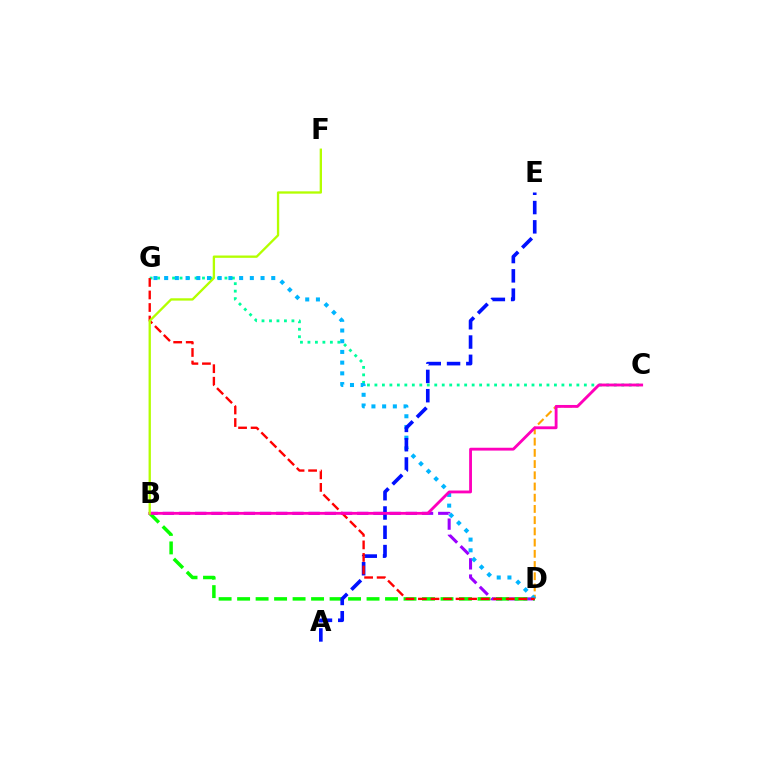{('B', 'D'): [{'color': '#9b00ff', 'line_style': 'dashed', 'thickness': 2.2}, {'color': '#08ff00', 'line_style': 'dashed', 'thickness': 2.51}], ('C', 'G'): [{'color': '#00ff9d', 'line_style': 'dotted', 'thickness': 2.03}], ('C', 'D'): [{'color': '#ffa500', 'line_style': 'dashed', 'thickness': 1.52}], ('D', 'G'): [{'color': '#00b5ff', 'line_style': 'dotted', 'thickness': 2.91}, {'color': '#ff0000', 'line_style': 'dashed', 'thickness': 1.7}], ('A', 'E'): [{'color': '#0010ff', 'line_style': 'dashed', 'thickness': 2.62}], ('B', 'C'): [{'color': '#ff00bd', 'line_style': 'solid', 'thickness': 2.05}], ('B', 'F'): [{'color': '#b3ff00', 'line_style': 'solid', 'thickness': 1.67}]}